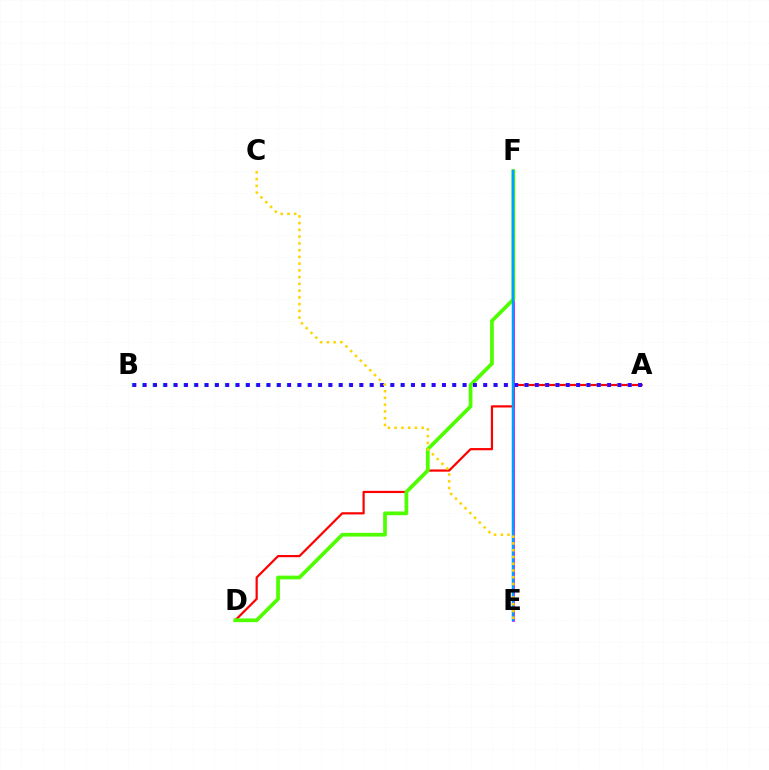{('E', 'F'): [{'color': '#ff00ed', 'line_style': 'solid', 'thickness': 2.0}, {'color': '#009eff', 'line_style': 'solid', 'thickness': 1.79}], ('A', 'D'): [{'color': '#ff0000', 'line_style': 'solid', 'thickness': 1.59}], ('A', 'B'): [{'color': '#00ff86', 'line_style': 'dotted', 'thickness': 2.81}, {'color': '#3700ff', 'line_style': 'dotted', 'thickness': 2.8}], ('D', 'F'): [{'color': '#4fff00', 'line_style': 'solid', 'thickness': 2.69}], ('C', 'E'): [{'color': '#ffd500', 'line_style': 'dotted', 'thickness': 1.83}]}